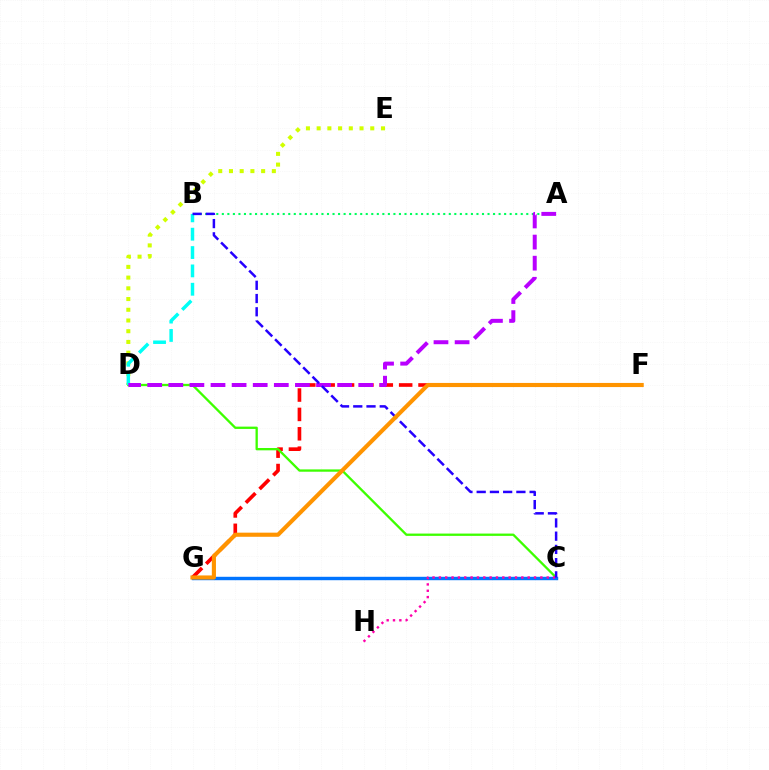{('D', 'E'): [{'color': '#d1ff00', 'line_style': 'dotted', 'thickness': 2.91}], ('F', 'G'): [{'color': '#ff0000', 'line_style': 'dashed', 'thickness': 2.63}, {'color': '#ff9400', 'line_style': 'solid', 'thickness': 2.97}], ('A', 'B'): [{'color': '#00ff5c', 'line_style': 'dotted', 'thickness': 1.5}], ('C', 'D'): [{'color': '#3dff00', 'line_style': 'solid', 'thickness': 1.66}], ('C', 'G'): [{'color': '#0074ff', 'line_style': 'solid', 'thickness': 2.46}], ('B', 'D'): [{'color': '#00fff6', 'line_style': 'dashed', 'thickness': 2.49}], ('C', 'H'): [{'color': '#ff00ac', 'line_style': 'dotted', 'thickness': 1.72}], ('A', 'D'): [{'color': '#b900ff', 'line_style': 'dashed', 'thickness': 2.87}], ('B', 'C'): [{'color': '#2500ff', 'line_style': 'dashed', 'thickness': 1.8}]}